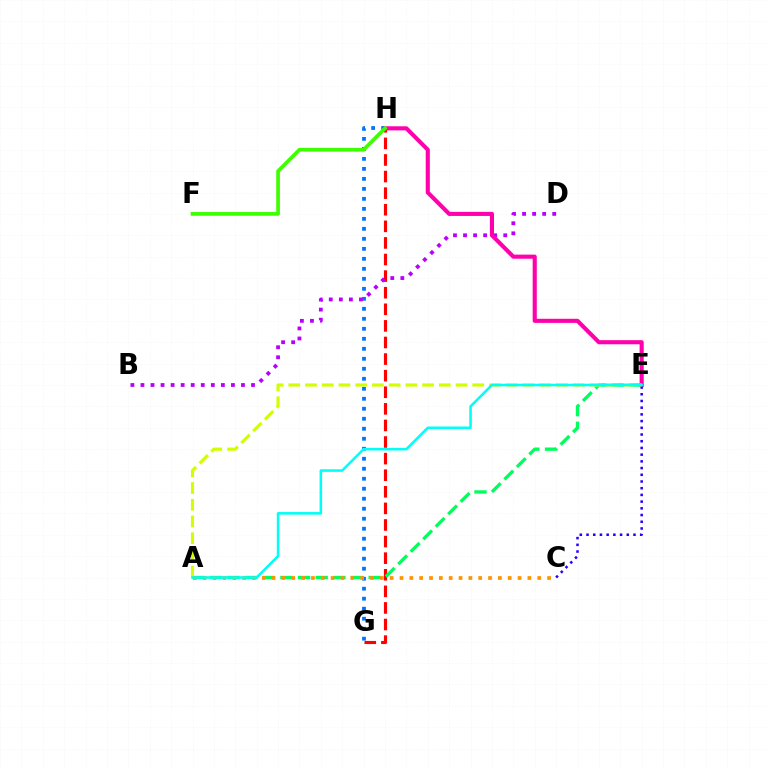{('G', 'H'): [{'color': '#0074ff', 'line_style': 'dotted', 'thickness': 2.72}, {'color': '#ff0000', 'line_style': 'dashed', 'thickness': 2.25}], ('A', 'E'): [{'color': '#00ff5c', 'line_style': 'dashed', 'thickness': 2.4}, {'color': '#d1ff00', 'line_style': 'dashed', 'thickness': 2.27}, {'color': '#00fff6', 'line_style': 'solid', 'thickness': 1.84}], ('B', 'D'): [{'color': '#b900ff', 'line_style': 'dotted', 'thickness': 2.73}], ('E', 'H'): [{'color': '#ff00ac', 'line_style': 'solid', 'thickness': 2.96}], ('C', 'E'): [{'color': '#2500ff', 'line_style': 'dotted', 'thickness': 1.82}], ('F', 'H'): [{'color': '#3dff00', 'line_style': 'solid', 'thickness': 2.67}], ('A', 'C'): [{'color': '#ff9400', 'line_style': 'dotted', 'thickness': 2.67}]}